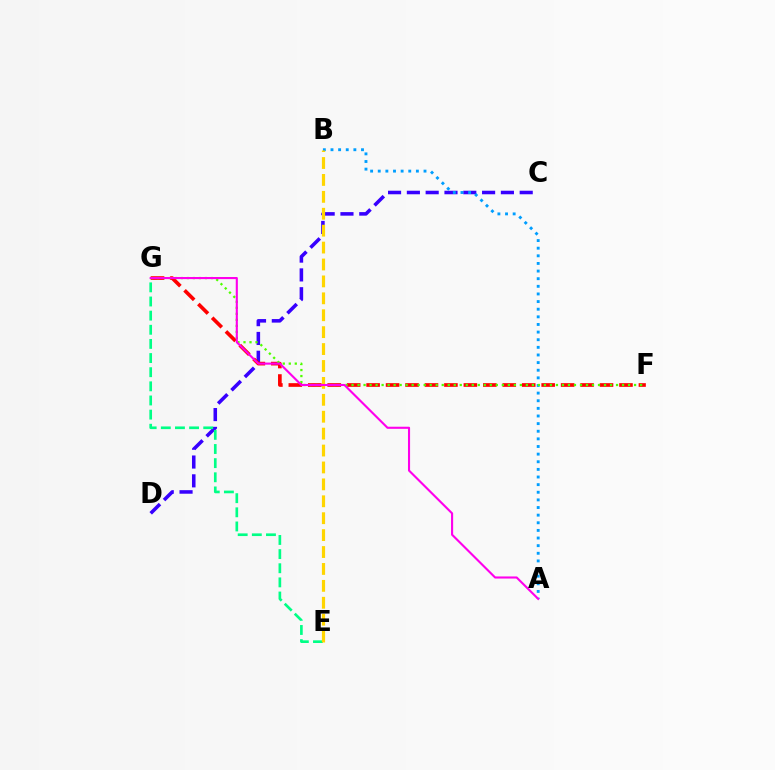{('C', 'D'): [{'color': '#3700ff', 'line_style': 'dashed', 'thickness': 2.55}], ('F', 'G'): [{'color': '#ff0000', 'line_style': 'dashed', 'thickness': 2.64}, {'color': '#4fff00', 'line_style': 'dotted', 'thickness': 1.63}], ('E', 'G'): [{'color': '#00ff86', 'line_style': 'dashed', 'thickness': 1.92}], ('A', 'B'): [{'color': '#009eff', 'line_style': 'dotted', 'thickness': 2.07}], ('B', 'E'): [{'color': '#ffd500', 'line_style': 'dashed', 'thickness': 2.3}], ('A', 'G'): [{'color': '#ff00ed', 'line_style': 'solid', 'thickness': 1.52}]}